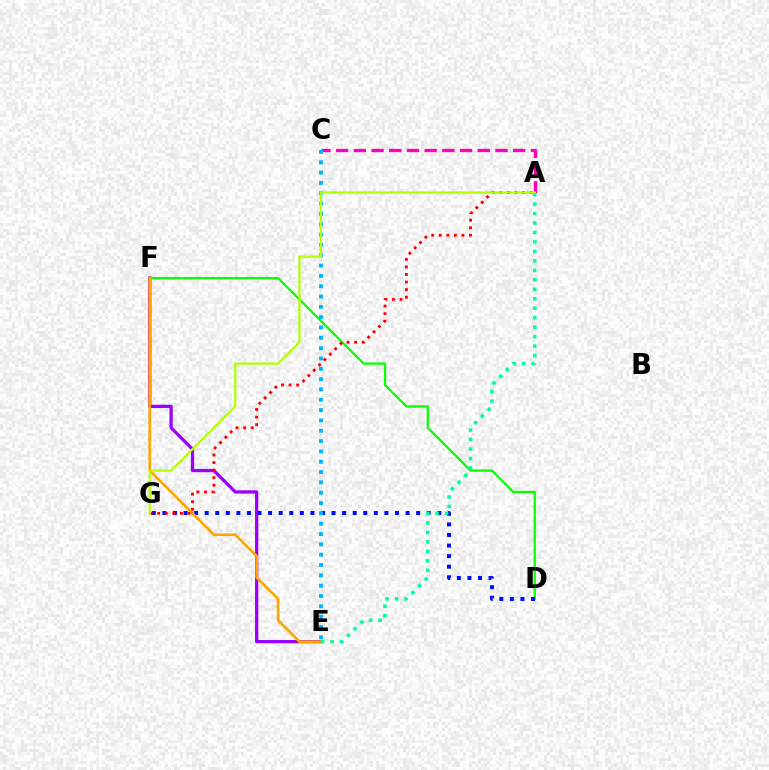{('A', 'C'): [{'color': '#ff00bd', 'line_style': 'dashed', 'thickness': 2.41}], ('E', 'F'): [{'color': '#9b00ff', 'line_style': 'solid', 'thickness': 2.35}, {'color': '#ffa500', 'line_style': 'solid', 'thickness': 1.92}], ('D', 'F'): [{'color': '#08ff00', 'line_style': 'solid', 'thickness': 1.61}], ('D', 'G'): [{'color': '#0010ff', 'line_style': 'dotted', 'thickness': 2.87}], ('A', 'E'): [{'color': '#00ff9d', 'line_style': 'dotted', 'thickness': 2.57}], ('C', 'E'): [{'color': '#00b5ff', 'line_style': 'dotted', 'thickness': 2.81}], ('A', 'G'): [{'color': '#ff0000', 'line_style': 'dotted', 'thickness': 2.06}, {'color': '#b3ff00', 'line_style': 'solid', 'thickness': 1.62}]}